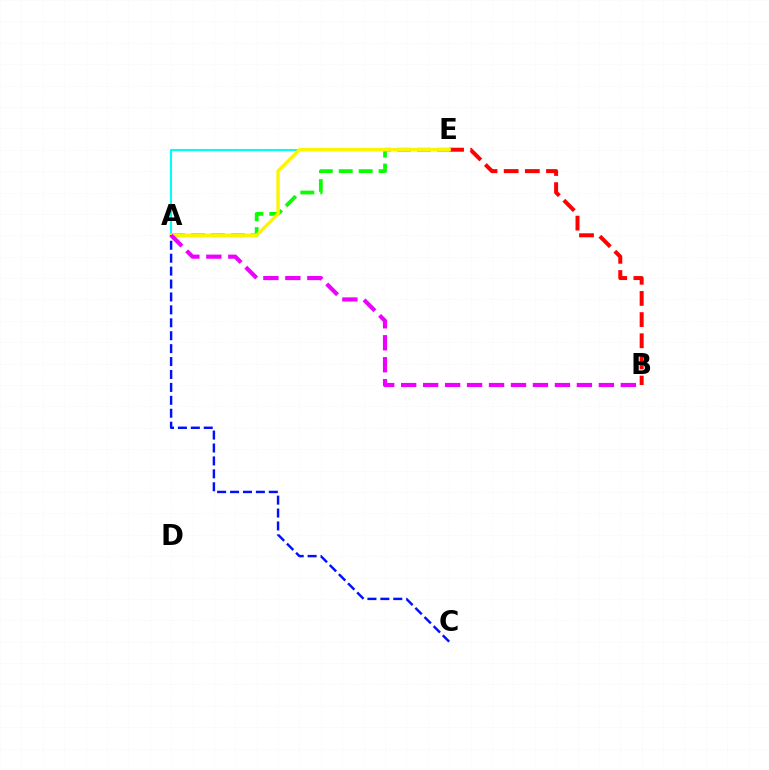{('A', 'E'): [{'color': '#08ff00', 'line_style': 'dashed', 'thickness': 2.71}, {'color': '#00fff6', 'line_style': 'solid', 'thickness': 1.51}, {'color': '#fcf500', 'line_style': 'solid', 'thickness': 2.46}], ('B', 'E'): [{'color': '#ff0000', 'line_style': 'dashed', 'thickness': 2.87}], ('A', 'C'): [{'color': '#0010ff', 'line_style': 'dashed', 'thickness': 1.76}], ('A', 'B'): [{'color': '#ee00ff', 'line_style': 'dashed', 'thickness': 2.98}]}